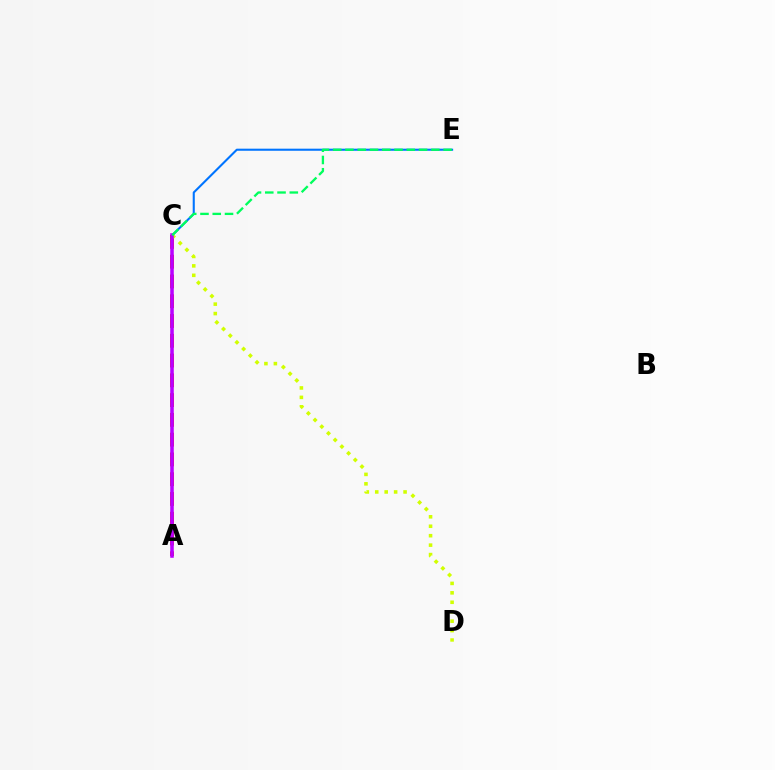{('C', 'E'): [{'color': '#0074ff', 'line_style': 'solid', 'thickness': 1.5}, {'color': '#00ff5c', 'line_style': 'dashed', 'thickness': 1.67}], ('A', 'C'): [{'color': '#ff0000', 'line_style': 'dashed', 'thickness': 2.69}, {'color': '#b900ff', 'line_style': 'solid', 'thickness': 2.55}], ('C', 'D'): [{'color': '#d1ff00', 'line_style': 'dotted', 'thickness': 2.57}]}